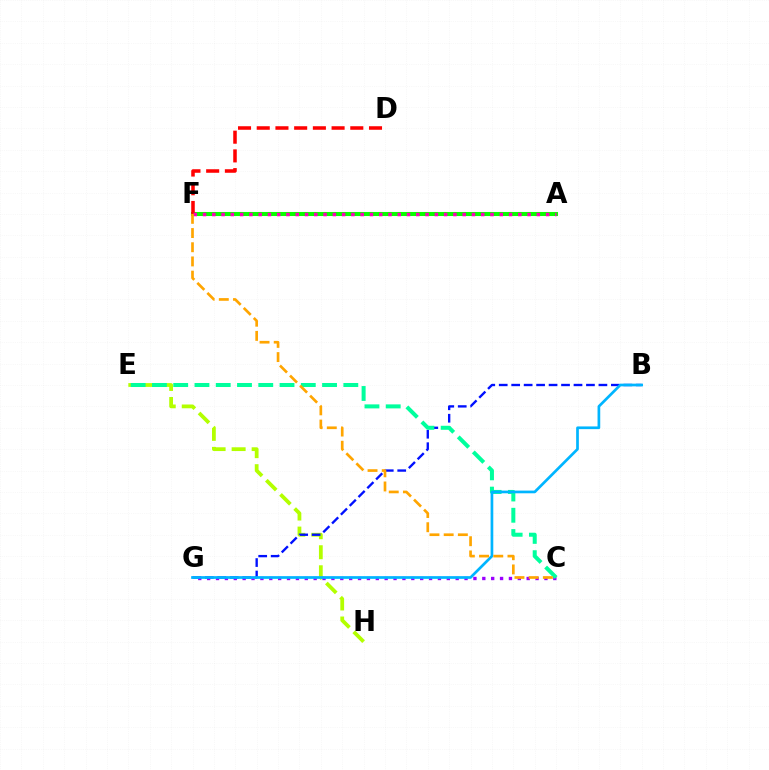{('E', 'H'): [{'color': '#b3ff00', 'line_style': 'dashed', 'thickness': 2.72}], ('A', 'F'): [{'color': '#08ff00', 'line_style': 'solid', 'thickness': 2.92}, {'color': '#ff00bd', 'line_style': 'dotted', 'thickness': 2.52}], ('C', 'G'): [{'color': '#9b00ff', 'line_style': 'dotted', 'thickness': 2.41}], ('B', 'G'): [{'color': '#0010ff', 'line_style': 'dashed', 'thickness': 1.69}, {'color': '#00b5ff', 'line_style': 'solid', 'thickness': 1.94}], ('C', 'E'): [{'color': '#00ff9d', 'line_style': 'dashed', 'thickness': 2.89}], ('D', 'F'): [{'color': '#ff0000', 'line_style': 'dashed', 'thickness': 2.54}], ('C', 'F'): [{'color': '#ffa500', 'line_style': 'dashed', 'thickness': 1.93}]}